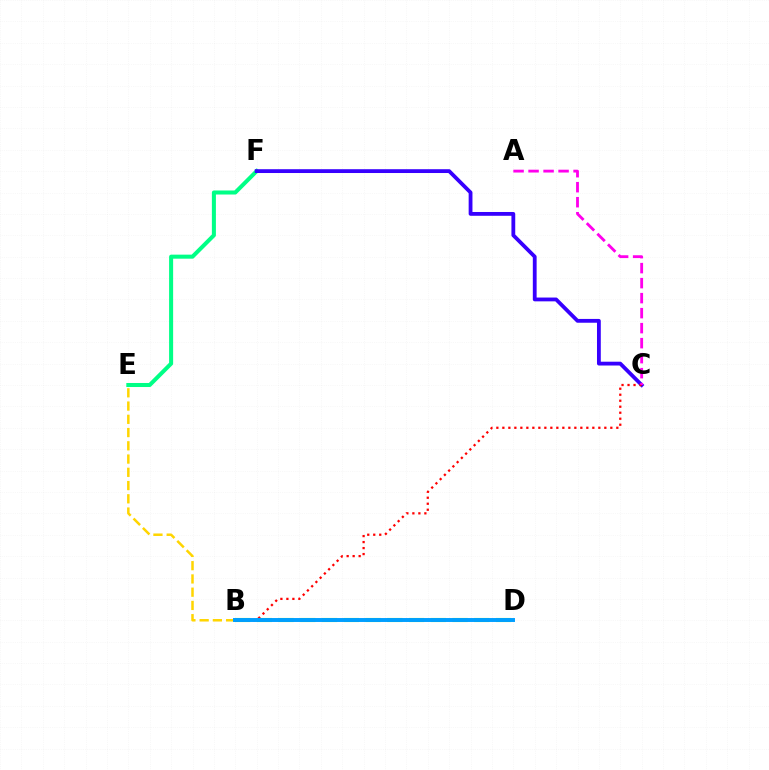{('B', 'E'): [{'color': '#ffd500', 'line_style': 'dashed', 'thickness': 1.8}], ('E', 'F'): [{'color': '#00ff86', 'line_style': 'solid', 'thickness': 2.9}], ('B', 'D'): [{'color': '#4fff00', 'line_style': 'dashed', 'thickness': 2.95}, {'color': '#009eff', 'line_style': 'solid', 'thickness': 2.83}], ('C', 'F'): [{'color': '#3700ff', 'line_style': 'solid', 'thickness': 2.74}], ('B', 'C'): [{'color': '#ff0000', 'line_style': 'dotted', 'thickness': 1.63}], ('A', 'C'): [{'color': '#ff00ed', 'line_style': 'dashed', 'thickness': 2.04}]}